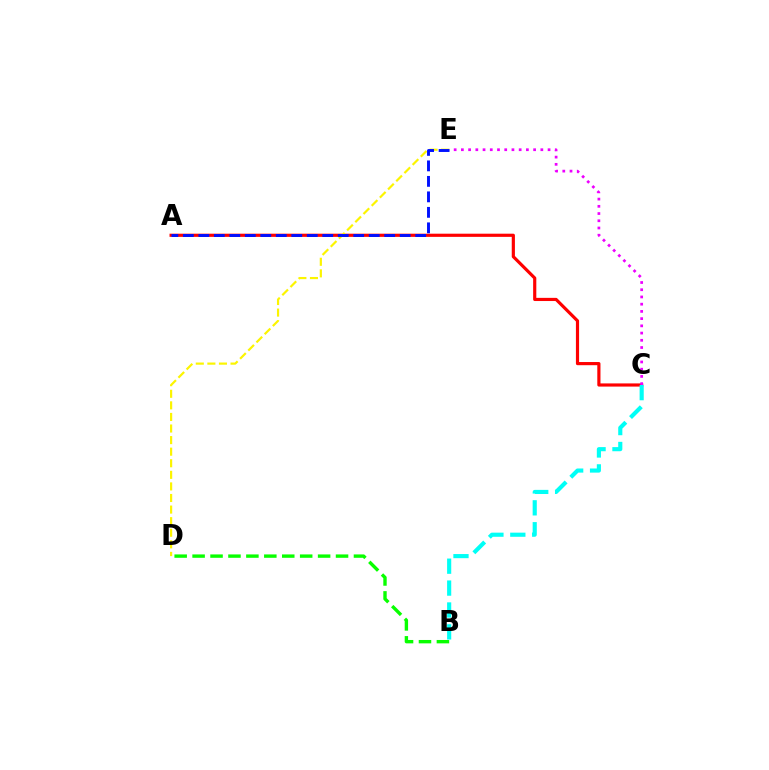{('B', 'D'): [{'color': '#08ff00', 'line_style': 'dashed', 'thickness': 2.44}], ('A', 'C'): [{'color': '#ff0000', 'line_style': 'solid', 'thickness': 2.28}], ('C', 'E'): [{'color': '#ee00ff', 'line_style': 'dotted', 'thickness': 1.96}], ('B', 'C'): [{'color': '#00fff6', 'line_style': 'dashed', 'thickness': 2.97}], ('D', 'E'): [{'color': '#fcf500', 'line_style': 'dashed', 'thickness': 1.57}], ('A', 'E'): [{'color': '#0010ff', 'line_style': 'dashed', 'thickness': 2.1}]}